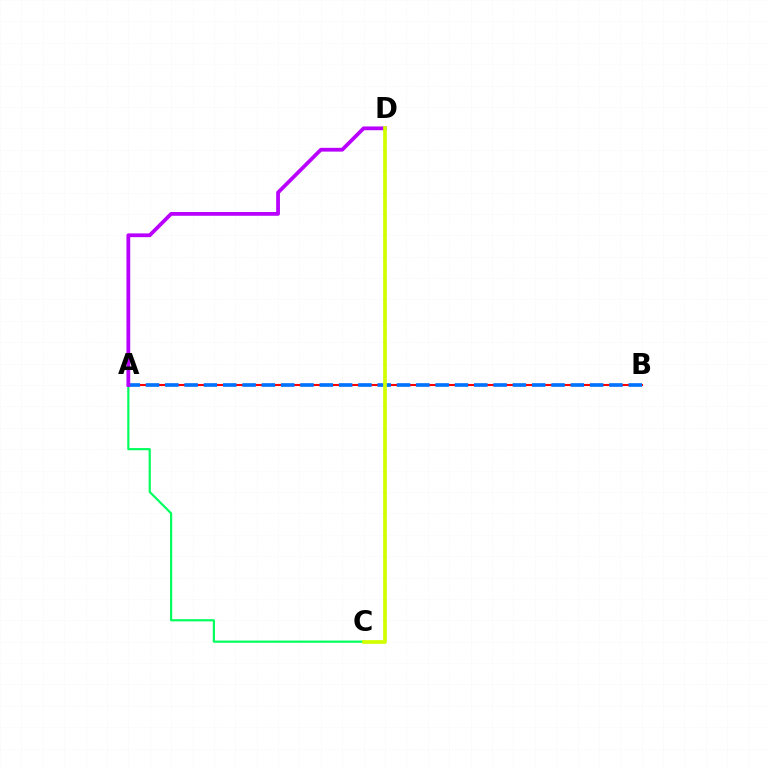{('A', 'B'): [{'color': '#ff0000', 'line_style': 'solid', 'thickness': 1.51}, {'color': '#0074ff', 'line_style': 'dashed', 'thickness': 2.62}], ('A', 'C'): [{'color': '#00ff5c', 'line_style': 'solid', 'thickness': 1.57}], ('A', 'D'): [{'color': '#b900ff', 'line_style': 'solid', 'thickness': 2.71}], ('C', 'D'): [{'color': '#d1ff00', 'line_style': 'solid', 'thickness': 2.66}]}